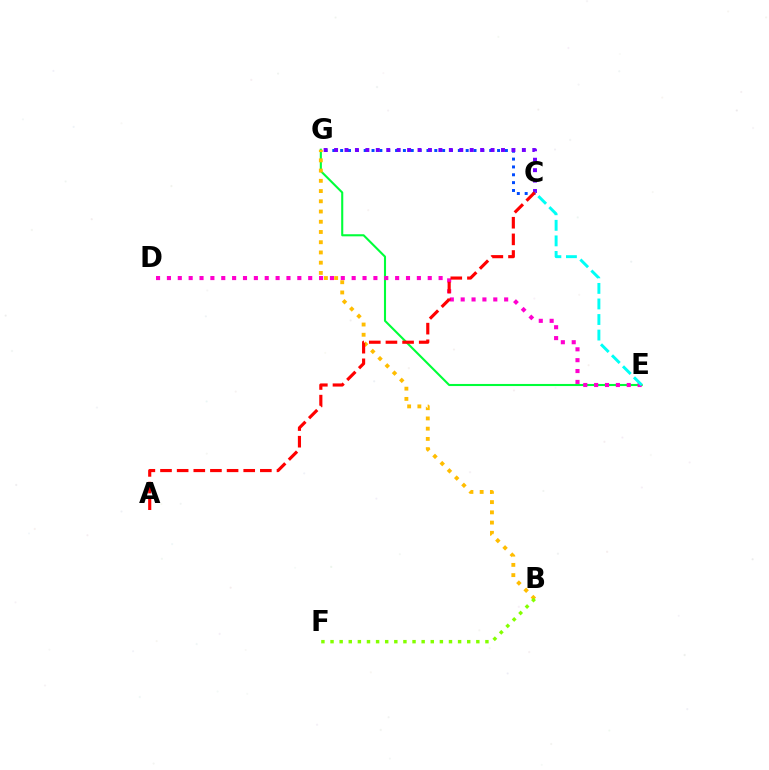{('E', 'G'): [{'color': '#00ff39', 'line_style': 'solid', 'thickness': 1.51}], ('D', 'E'): [{'color': '#ff00cf', 'line_style': 'dotted', 'thickness': 2.95}], ('B', 'G'): [{'color': '#ffbd00', 'line_style': 'dotted', 'thickness': 2.78}], ('C', 'G'): [{'color': '#004bff', 'line_style': 'dotted', 'thickness': 2.13}, {'color': '#7200ff', 'line_style': 'dotted', 'thickness': 2.83}], ('C', 'E'): [{'color': '#00fff6', 'line_style': 'dashed', 'thickness': 2.11}], ('B', 'F'): [{'color': '#84ff00', 'line_style': 'dotted', 'thickness': 2.48}], ('A', 'C'): [{'color': '#ff0000', 'line_style': 'dashed', 'thickness': 2.26}]}